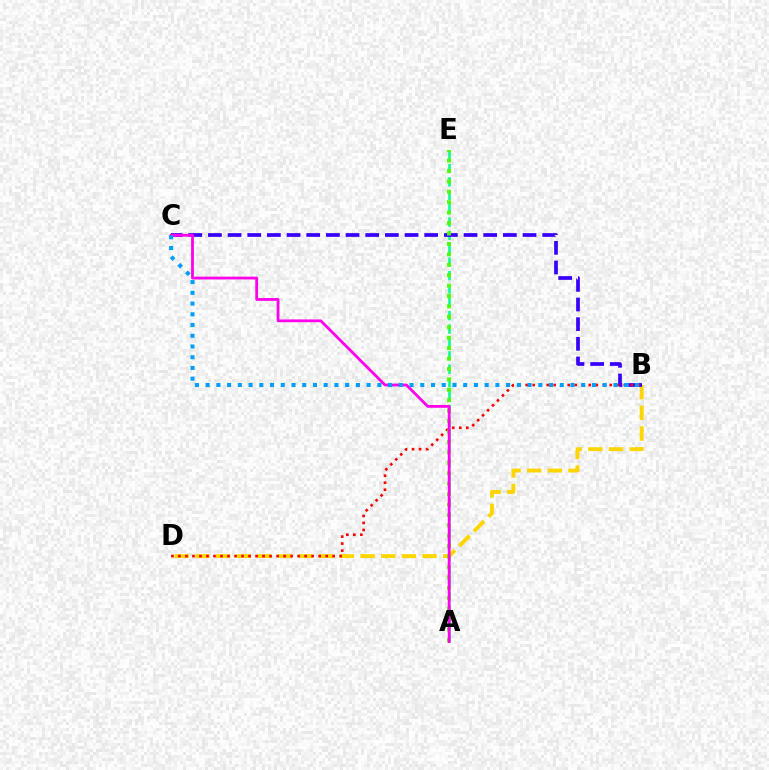{('A', 'E'): [{'color': '#00ff86', 'line_style': 'dashed', 'thickness': 1.82}, {'color': '#4fff00', 'line_style': 'dotted', 'thickness': 2.83}], ('B', 'D'): [{'color': '#ffd500', 'line_style': 'dashed', 'thickness': 2.8}, {'color': '#ff0000', 'line_style': 'dotted', 'thickness': 1.9}], ('B', 'C'): [{'color': '#3700ff', 'line_style': 'dashed', 'thickness': 2.67}, {'color': '#009eff', 'line_style': 'dotted', 'thickness': 2.92}], ('A', 'C'): [{'color': '#ff00ed', 'line_style': 'solid', 'thickness': 2.01}]}